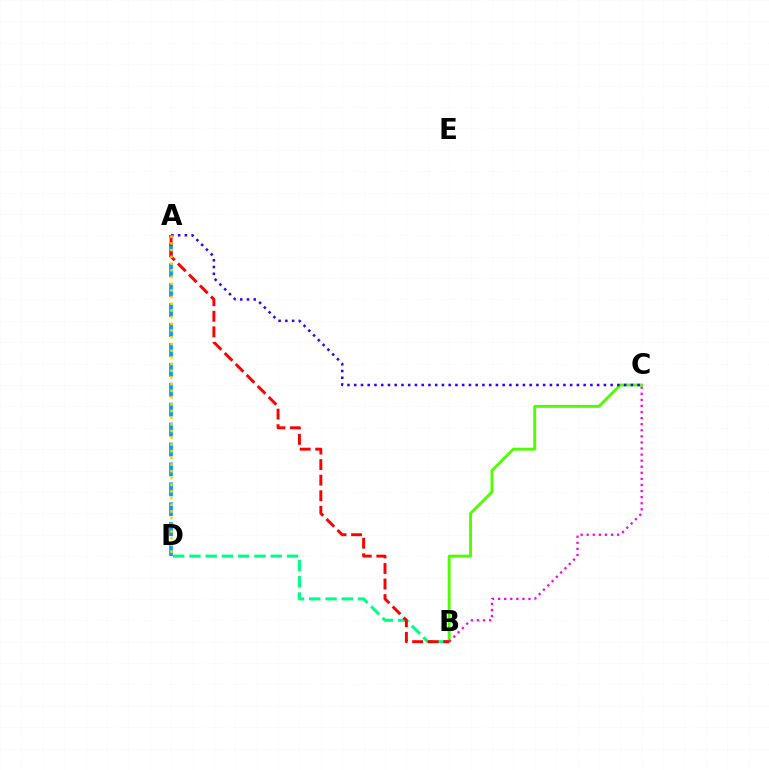{('B', 'C'): [{'color': '#4fff00', 'line_style': 'solid', 'thickness': 2.08}, {'color': '#ff00ed', 'line_style': 'dotted', 'thickness': 1.65}], ('A', 'C'): [{'color': '#3700ff', 'line_style': 'dotted', 'thickness': 1.83}], ('B', 'D'): [{'color': '#00ff86', 'line_style': 'dashed', 'thickness': 2.21}], ('A', 'D'): [{'color': '#009eff', 'line_style': 'dashed', 'thickness': 2.71}, {'color': '#ffd500', 'line_style': 'dotted', 'thickness': 1.82}], ('A', 'B'): [{'color': '#ff0000', 'line_style': 'dashed', 'thickness': 2.11}]}